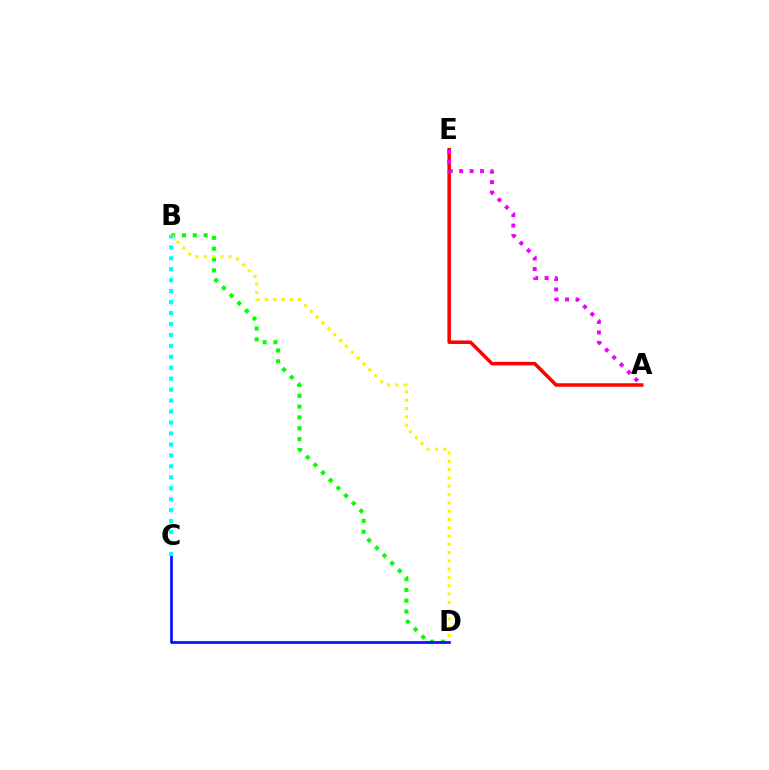{('B', 'D'): [{'color': '#08ff00', 'line_style': 'dotted', 'thickness': 2.94}, {'color': '#fcf500', 'line_style': 'dotted', 'thickness': 2.25}], ('A', 'E'): [{'color': '#ff0000', 'line_style': 'solid', 'thickness': 2.53}, {'color': '#ee00ff', 'line_style': 'dotted', 'thickness': 2.84}], ('C', 'D'): [{'color': '#0010ff', 'line_style': 'solid', 'thickness': 1.94}], ('B', 'C'): [{'color': '#00fff6', 'line_style': 'dotted', 'thickness': 2.98}]}